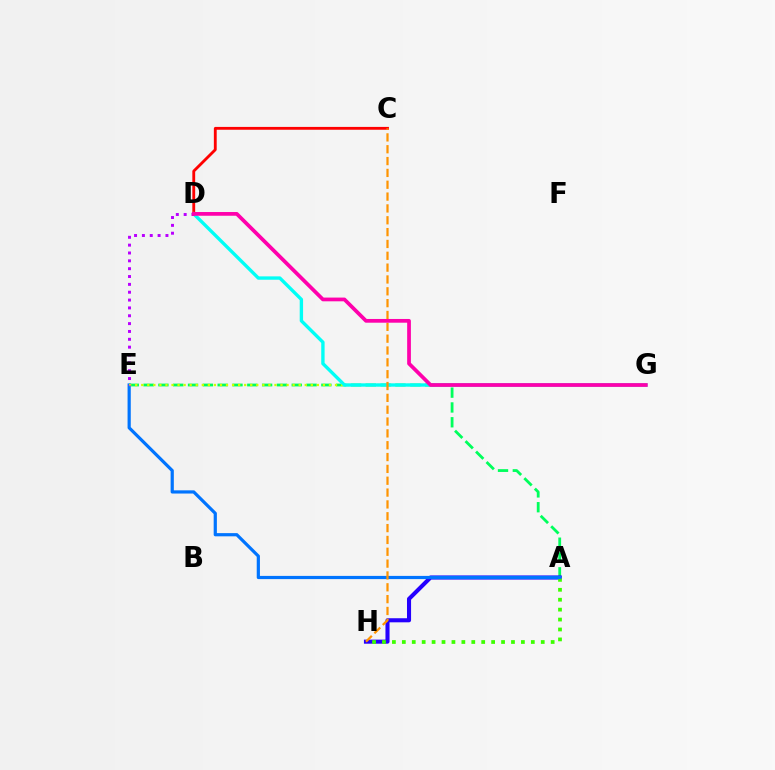{('A', 'E'): [{'color': '#00ff5c', 'line_style': 'dashed', 'thickness': 2.01}, {'color': '#0074ff', 'line_style': 'solid', 'thickness': 2.3}], ('A', 'H'): [{'color': '#2500ff', 'line_style': 'solid', 'thickness': 2.93}, {'color': '#3dff00', 'line_style': 'dotted', 'thickness': 2.7}], ('E', 'G'): [{'color': '#d1ff00', 'line_style': 'dotted', 'thickness': 1.65}], ('C', 'D'): [{'color': '#ff0000', 'line_style': 'solid', 'thickness': 2.04}], ('D', 'G'): [{'color': '#00fff6', 'line_style': 'solid', 'thickness': 2.42}, {'color': '#ff00ac', 'line_style': 'solid', 'thickness': 2.69}], ('C', 'H'): [{'color': '#ff9400', 'line_style': 'dashed', 'thickness': 1.61}], ('D', 'E'): [{'color': '#b900ff', 'line_style': 'dotted', 'thickness': 2.13}]}